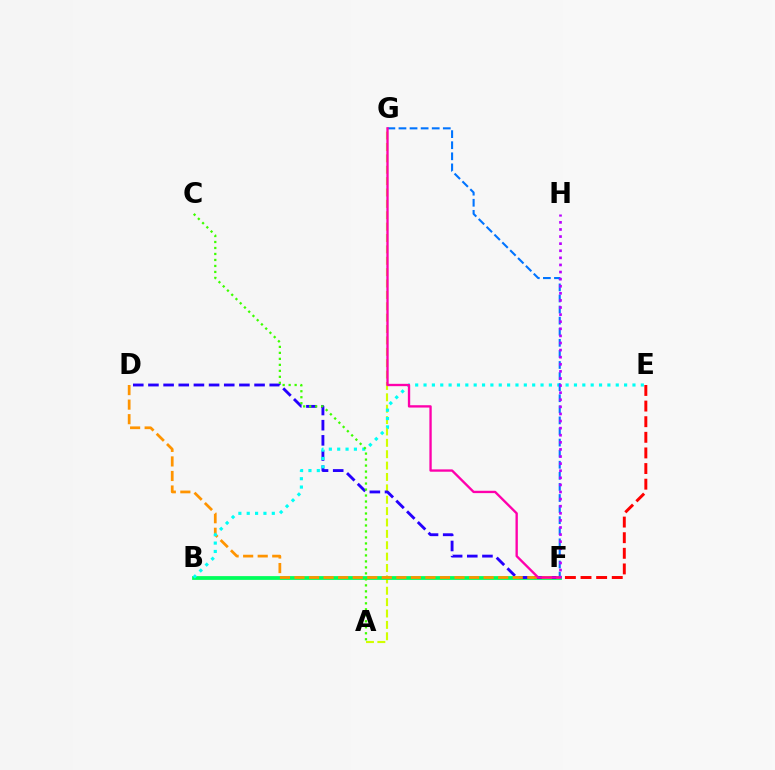{('E', 'F'): [{'color': '#ff0000', 'line_style': 'dashed', 'thickness': 2.12}], ('A', 'G'): [{'color': '#d1ff00', 'line_style': 'dashed', 'thickness': 1.55}], ('B', 'F'): [{'color': '#00ff5c', 'line_style': 'solid', 'thickness': 2.71}], ('D', 'F'): [{'color': '#2500ff', 'line_style': 'dashed', 'thickness': 2.06}, {'color': '#ff9400', 'line_style': 'dashed', 'thickness': 1.98}], ('B', 'E'): [{'color': '#00fff6', 'line_style': 'dotted', 'thickness': 2.27}], ('F', 'G'): [{'color': '#0074ff', 'line_style': 'dashed', 'thickness': 1.51}, {'color': '#ff00ac', 'line_style': 'solid', 'thickness': 1.69}], ('A', 'C'): [{'color': '#3dff00', 'line_style': 'dotted', 'thickness': 1.63}], ('F', 'H'): [{'color': '#b900ff', 'line_style': 'dotted', 'thickness': 1.93}]}